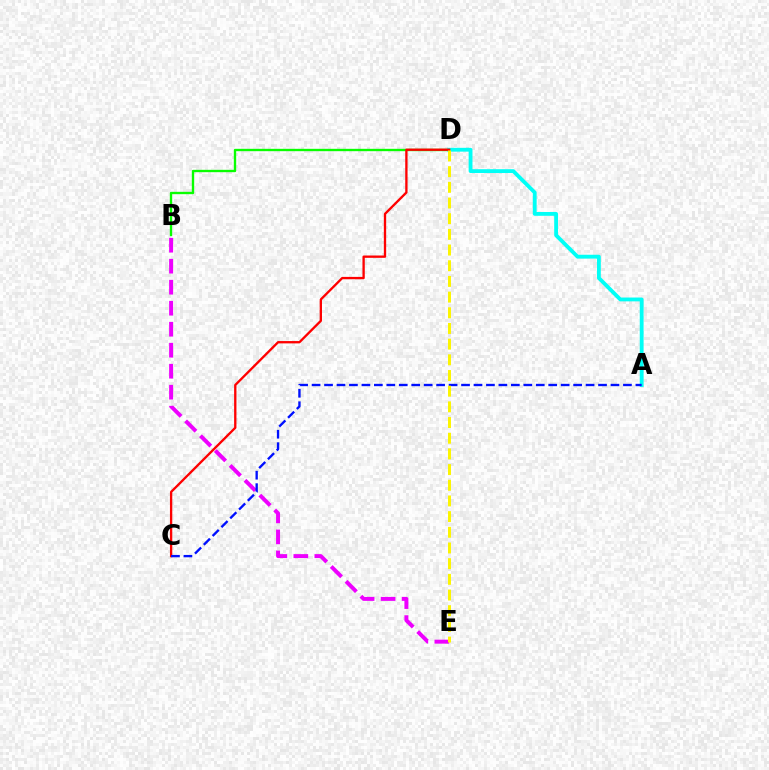{('B', 'E'): [{'color': '#ee00ff', 'line_style': 'dashed', 'thickness': 2.85}], ('B', 'D'): [{'color': '#08ff00', 'line_style': 'solid', 'thickness': 1.7}], ('A', 'D'): [{'color': '#00fff6', 'line_style': 'solid', 'thickness': 2.76}], ('C', 'D'): [{'color': '#ff0000', 'line_style': 'solid', 'thickness': 1.67}], ('A', 'C'): [{'color': '#0010ff', 'line_style': 'dashed', 'thickness': 1.69}], ('D', 'E'): [{'color': '#fcf500', 'line_style': 'dashed', 'thickness': 2.13}]}